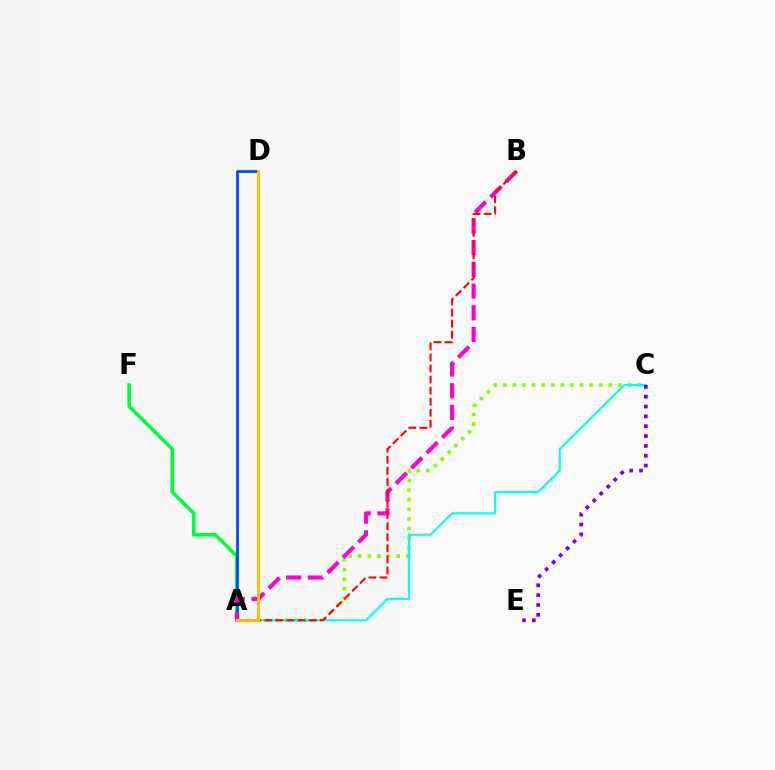{('A', 'C'): [{'color': '#84ff00', 'line_style': 'dotted', 'thickness': 2.61}, {'color': '#00fff6', 'line_style': 'solid', 'thickness': 1.55}], ('A', 'F'): [{'color': '#00ff39', 'line_style': 'solid', 'thickness': 2.6}], ('A', 'D'): [{'color': '#004bff', 'line_style': 'solid', 'thickness': 1.99}, {'color': '#ffbd00', 'line_style': 'solid', 'thickness': 2.12}], ('A', 'B'): [{'color': '#ff00cf', 'line_style': 'dashed', 'thickness': 2.95}, {'color': '#ff0000', 'line_style': 'dashed', 'thickness': 1.5}], ('C', 'E'): [{'color': '#7200ff', 'line_style': 'dotted', 'thickness': 2.67}]}